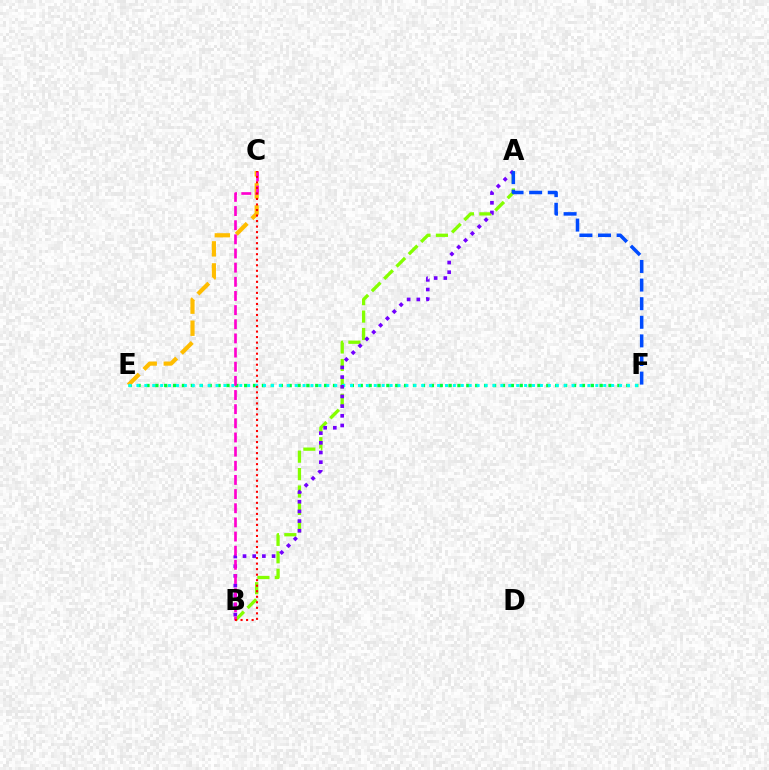{('A', 'B'): [{'color': '#84ff00', 'line_style': 'dashed', 'thickness': 2.37}, {'color': '#7200ff', 'line_style': 'dotted', 'thickness': 2.63}], ('E', 'F'): [{'color': '#00ff39', 'line_style': 'dotted', 'thickness': 2.41}, {'color': '#00fff6', 'line_style': 'dotted', 'thickness': 2.15}], ('C', 'E'): [{'color': '#ffbd00', 'line_style': 'dashed', 'thickness': 3.0}], ('B', 'C'): [{'color': '#ff00cf', 'line_style': 'dashed', 'thickness': 1.92}, {'color': '#ff0000', 'line_style': 'dotted', 'thickness': 1.5}], ('A', 'F'): [{'color': '#004bff', 'line_style': 'dashed', 'thickness': 2.53}]}